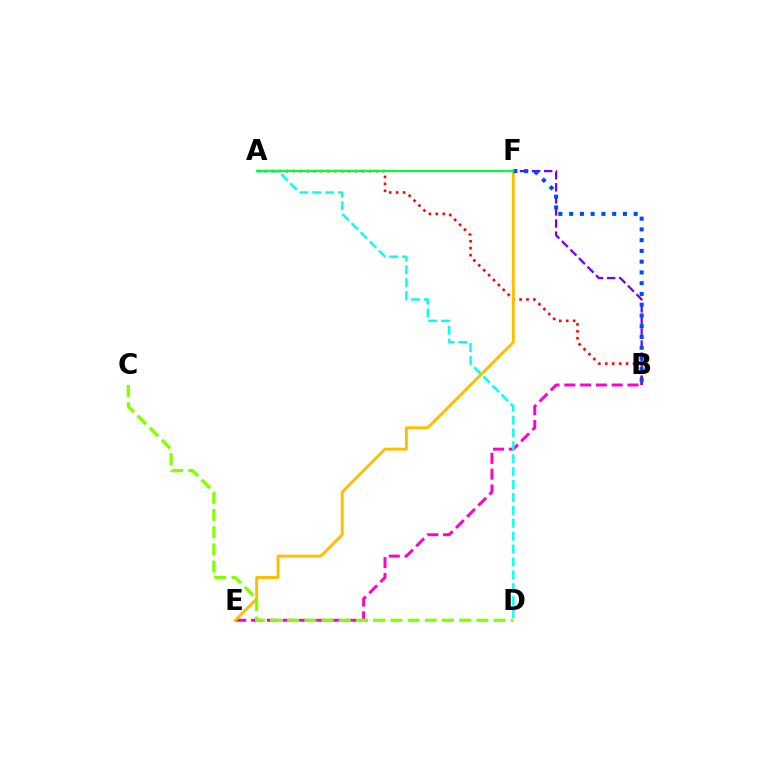{('B', 'E'): [{'color': '#ff00cf', 'line_style': 'dashed', 'thickness': 2.14}], ('A', 'B'): [{'color': '#ff0000', 'line_style': 'dotted', 'thickness': 1.88}], ('B', 'F'): [{'color': '#7200ff', 'line_style': 'dashed', 'thickness': 1.64}, {'color': '#004bff', 'line_style': 'dotted', 'thickness': 2.92}], ('A', 'D'): [{'color': '#00fff6', 'line_style': 'dashed', 'thickness': 1.75}], ('E', 'F'): [{'color': '#ffbd00', 'line_style': 'solid', 'thickness': 2.1}], ('C', 'D'): [{'color': '#84ff00', 'line_style': 'dashed', 'thickness': 2.34}], ('A', 'F'): [{'color': '#00ff39', 'line_style': 'solid', 'thickness': 1.61}]}